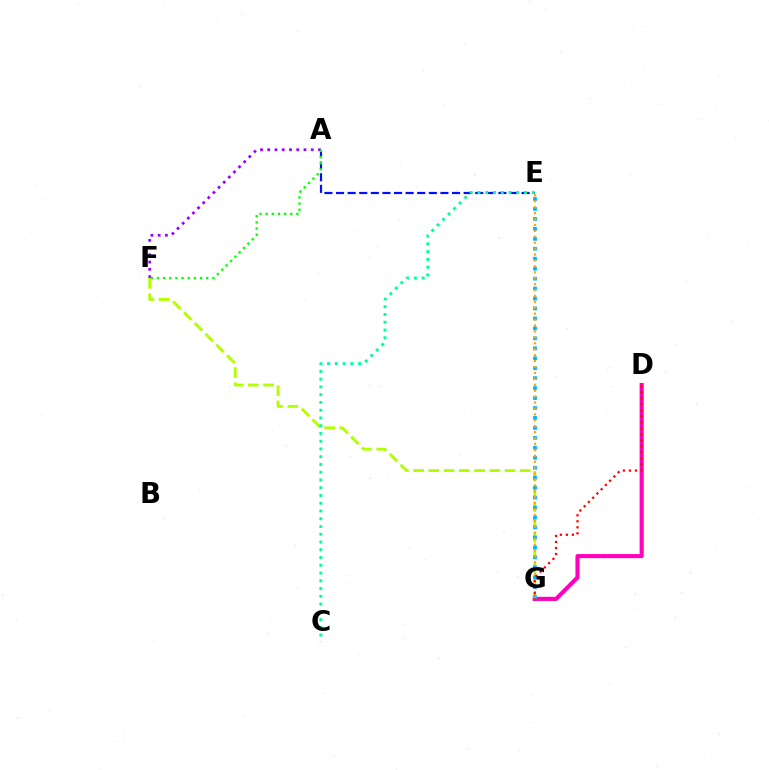{('D', 'G'): [{'color': '#ff00bd', 'line_style': 'solid', 'thickness': 2.97}, {'color': '#ff0000', 'line_style': 'dotted', 'thickness': 1.63}], ('F', 'G'): [{'color': '#b3ff00', 'line_style': 'dashed', 'thickness': 2.07}], ('A', 'E'): [{'color': '#0010ff', 'line_style': 'dashed', 'thickness': 1.58}], ('E', 'G'): [{'color': '#00b5ff', 'line_style': 'dotted', 'thickness': 2.7}, {'color': '#ffa500', 'line_style': 'dotted', 'thickness': 1.61}], ('A', 'F'): [{'color': '#9b00ff', 'line_style': 'dotted', 'thickness': 1.97}, {'color': '#08ff00', 'line_style': 'dotted', 'thickness': 1.67}], ('C', 'E'): [{'color': '#00ff9d', 'line_style': 'dotted', 'thickness': 2.11}]}